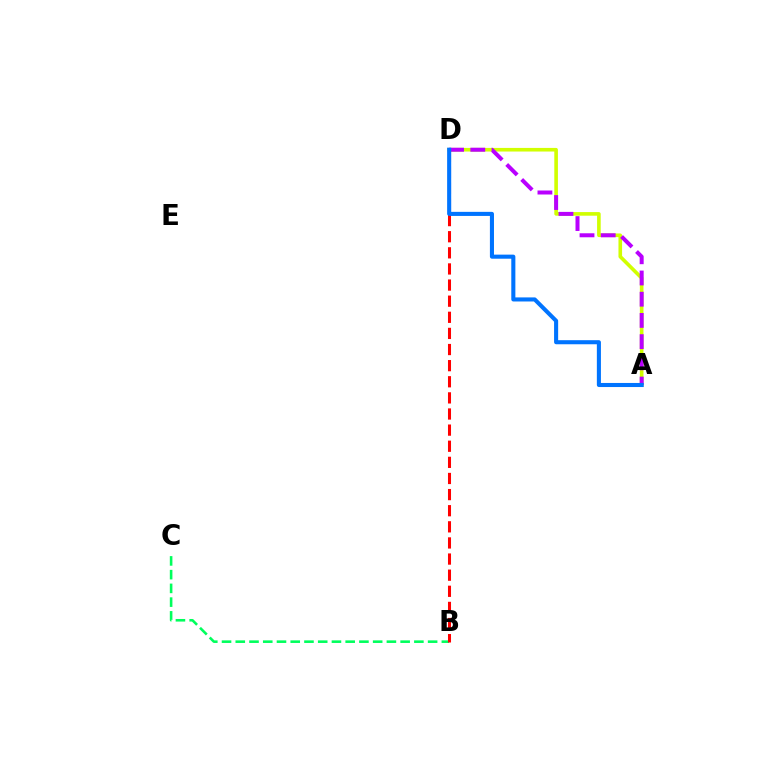{('B', 'C'): [{'color': '#00ff5c', 'line_style': 'dashed', 'thickness': 1.87}], ('A', 'D'): [{'color': '#d1ff00', 'line_style': 'solid', 'thickness': 2.6}, {'color': '#b900ff', 'line_style': 'dashed', 'thickness': 2.88}, {'color': '#0074ff', 'line_style': 'solid', 'thickness': 2.94}], ('B', 'D'): [{'color': '#ff0000', 'line_style': 'dashed', 'thickness': 2.19}]}